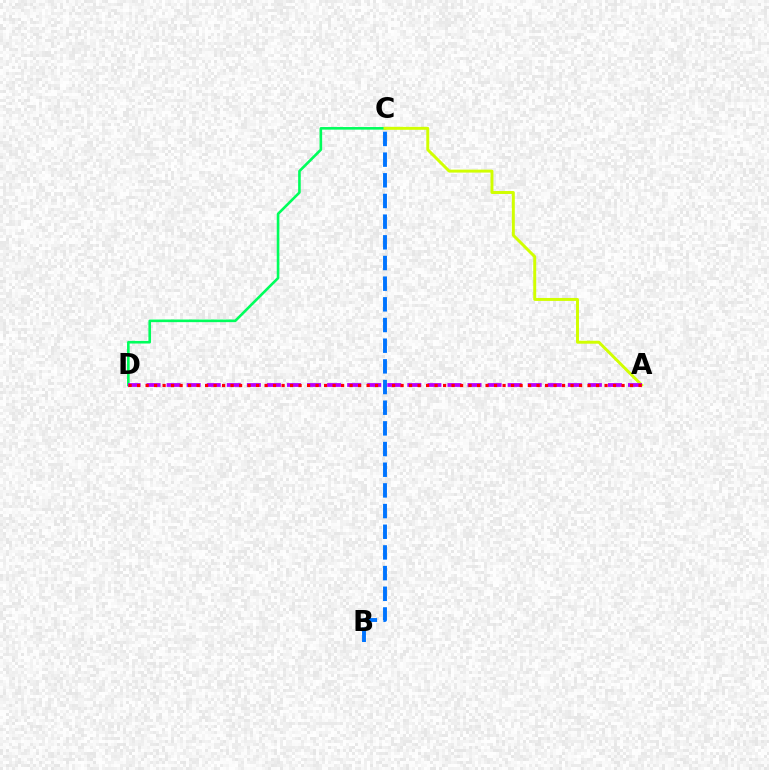{('C', 'D'): [{'color': '#00ff5c', 'line_style': 'solid', 'thickness': 1.88}], ('A', 'C'): [{'color': '#d1ff00', 'line_style': 'solid', 'thickness': 2.13}], ('A', 'D'): [{'color': '#b900ff', 'line_style': 'dashed', 'thickness': 2.73}, {'color': '#ff0000', 'line_style': 'dotted', 'thickness': 2.31}], ('B', 'C'): [{'color': '#0074ff', 'line_style': 'dashed', 'thickness': 2.81}]}